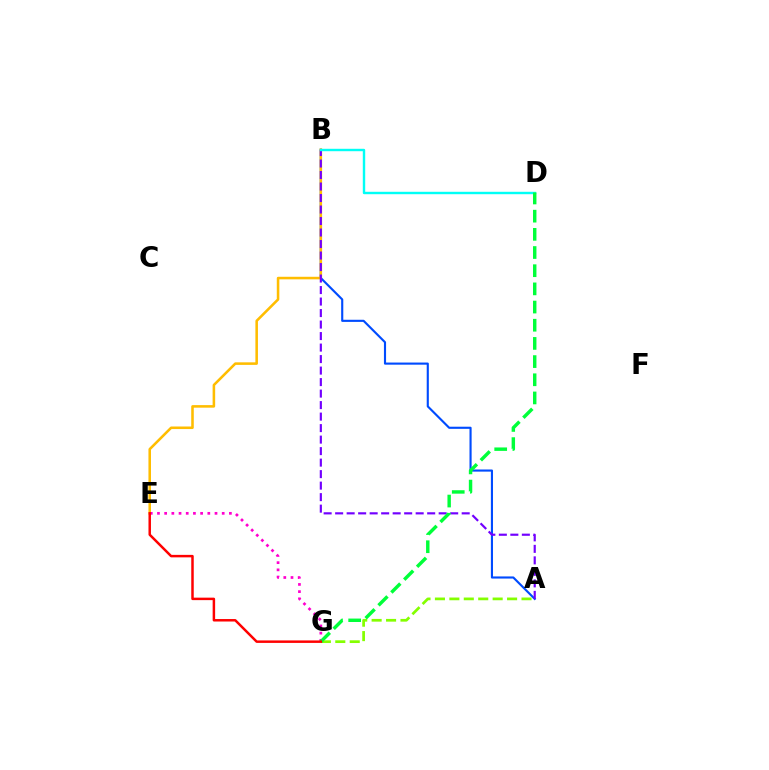{('A', 'B'): [{'color': '#004bff', 'line_style': 'solid', 'thickness': 1.53}, {'color': '#7200ff', 'line_style': 'dashed', 'thickness': 1.56}], ('A', 'G'): [{'color': '#84ff00', 'line_style': 'dashed', 'thickness': 1.96}], ('B', 'E'): [{'color': '#ffbd00', 'line_style': 'solid', 'thickness': 1.84}], ('B', 'D'): [{'color': '#00fff6', 'line_style': 'solid', 'thickness': 1.74}], ('E', 'G'): [{'color': '#ff00cf', 'line_style': 'dotted', 'thickness': 1.95}, {'color': '#ff0000', 'line_style': 'solid', 'thickness': 1.79}], ('D', 'G'): [{'color': '#00ff39', 'line_style': 'dashed', 'thickness': 2.47}]}